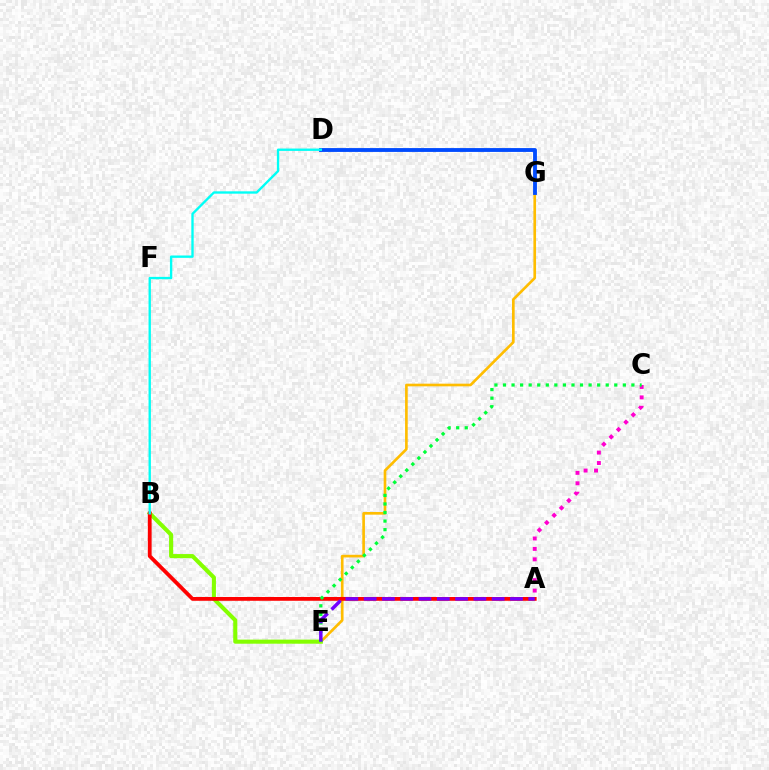{('E', 'G'): [{'color': '#ffbd00', 'line_style': 'solid', 'thickness': 1.91}], ('B', 'E'): [{'color': '#84ff00', 'line_style': 'solid', 'thickness': 2.95}], ('A', 'B'): [{'color': '#ff0000', 'line_style': 'solid', 'thickness': 2.73}], ('D', 'G'): [{'color': '#004bff', 'line_style': 'solid', 'thickness': 2.77}], ('A', 'C'): [{'color': '#ff00cf', 'line_style': 'dotted', 'thickness': 2.83}], ('C', 'E'): [{'color': '#00ff39', 'line_style': 'dotted', 'thickness': 2.33}], ('A', 'E'): [{'color': '#7200ff', 'line_style': 'dashed', 'thickness': 2.48}], ('B', 'D'): [{'color': '#00fff6', 'line_style': 'solid', 'thickness': 1.7}]}